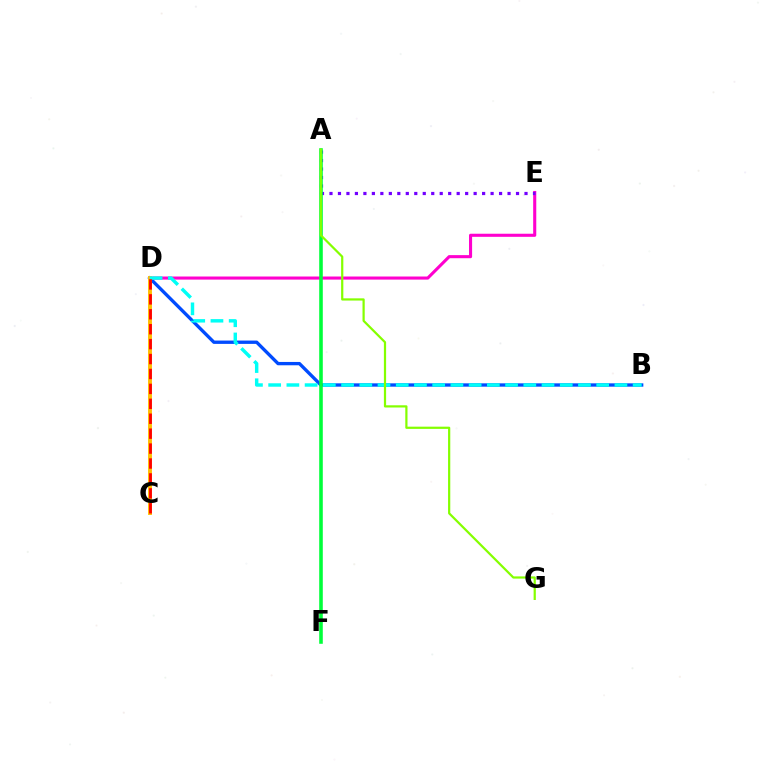{('B', 'D'): [{'color': '#004bff', 'line_style': 'solid', 'thickness': 2.4}, {'color': '#00fff6', 'line_style': 'dashed', 'thickness': 2.48}], ('D', 'E'): [{'color': '#ff00cf', 'line_style': 'solid', 'thickness': 2.23}], ('A', 'E'): [{'color': '#7200ff', 'line_style': 'dotted', 'thickness': 2.3}], ('C', 'D'): [{'color': '#ffbd00', 'line_style': 'solid', 'thickness': 2.81}, {'color': '#ff0000', 'line_style': 'dashed', 'thickness': 2.03}], ('A', 'F'): [{'color': '#00ff39', 'line_style': 'solid', 'thickness': 2.57}], ('A', 'G'): [{'color': '#84ff00', 'line_style': 'solid', 'thickness': 1.6}]}